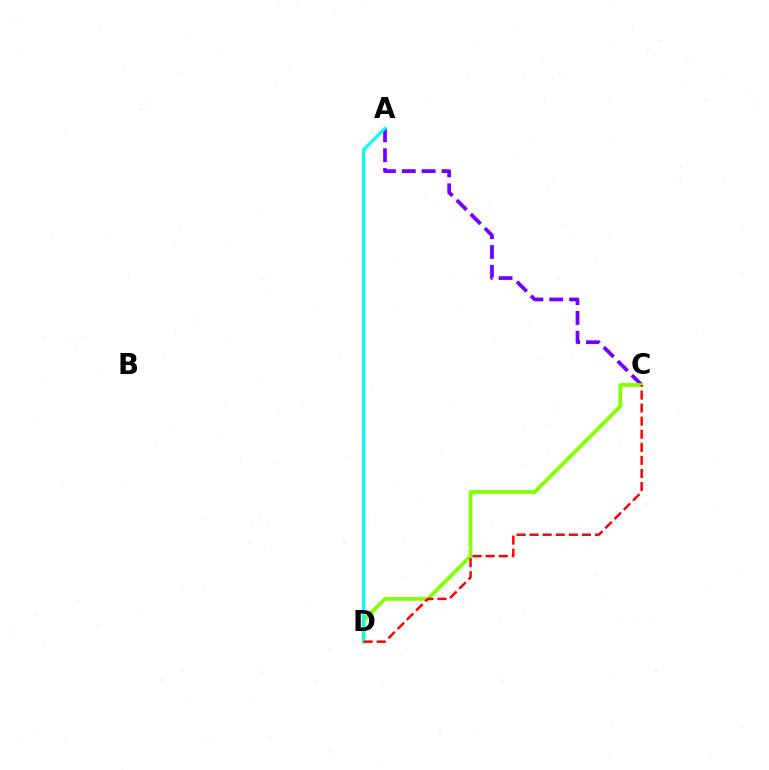{('A', 'C'): [{'color': '#7200ff', 'line_style': 'dashed', 'thickness': 2.7}], ('C', 'D'): [{'color': '#84ff00', 'line_style': 'solid', 'thickness': 2.71}, {'color': '#ff0000', 'line_style': 'dashed', 'thickness': 1.78}], ('A', 'D'): [{'color': '#00fff6', 'line_style': 'solid', 'thickness': 2.19}]}